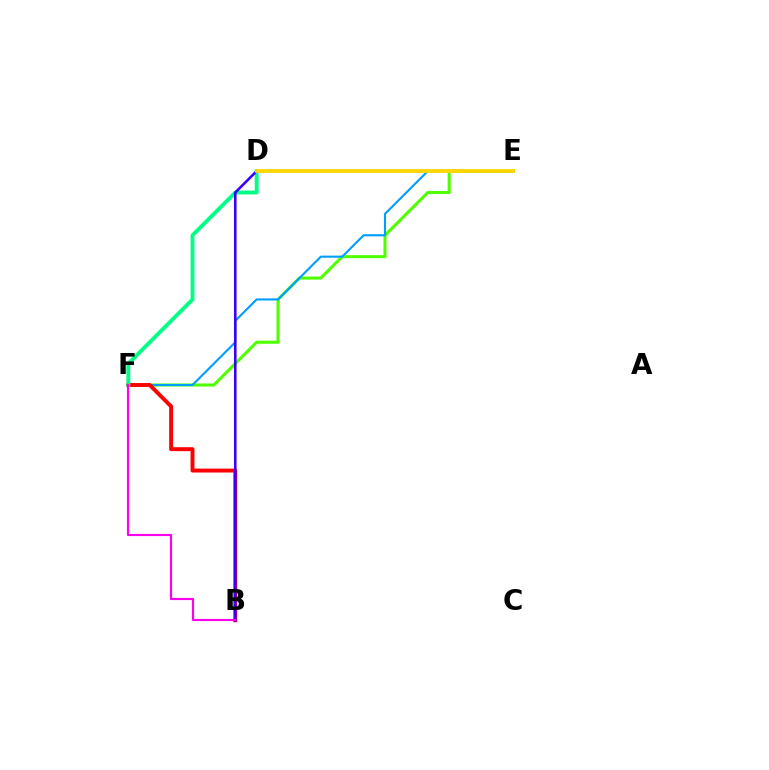{('E', 'F'): [{'color': '#4fff00', 'line_style': 'solid', 'thickness': 2.21}, {'color': '#009eff', 'line_style': 'solid', 'thickness': 1.51}], ('B', 'F'): [{'color': '#ff0000', 'line_style': 'solid', 'thickness': 2.83}, {'color': '#ff00ed', 'line_style': 'solid', 'thickness': 1.55}], ('D', 'F'): [{'color': '#00ff86', 'line_style': 'solid', 'thickness': 2.78}], ('B', 'D'): [{'color': '#3700ff', 'line_style': 'solid', 'thickness': 1.86}], ('D', 'E'): [{'color': '#ffd500', 'line_style': 'solid', 'thickness': 2.72}]}